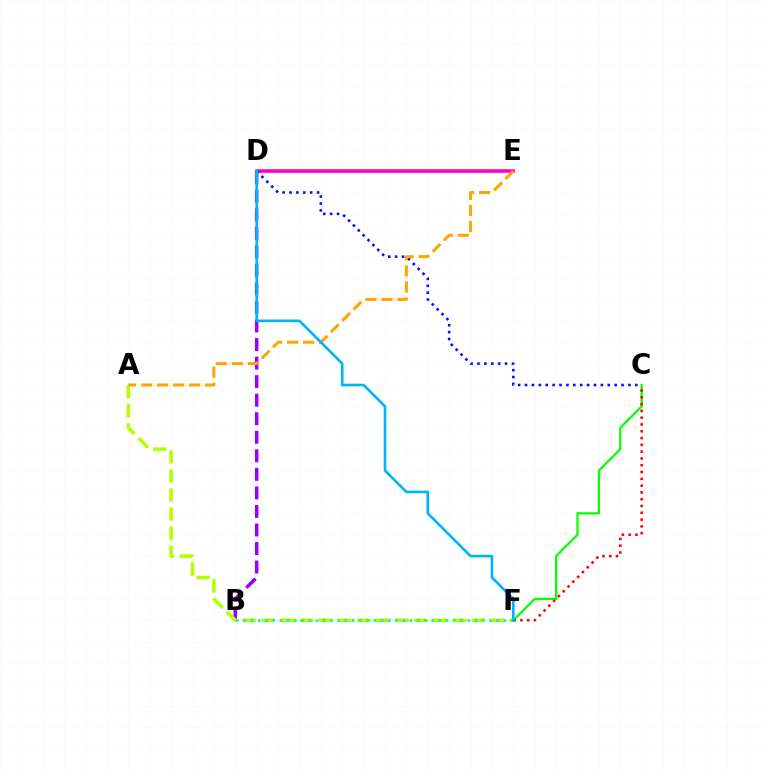{('D', 'E'): [{'color': '#ff00bd', 'line_style': 'solid', 'thickness': 2.57}], ('C', 'F'): [{'color': '#08ff00', 'line_style': 'solid', 'thickness': 1.62}, {'color': '#ff0000', 'line_style': 'dotted', 'thickness': 1.85}], ('B', 'D'): [{'color': '#9b00ff', 'line_style': 'dashed', 'thickness': 2.52}], ('C', 'D'): [{'color': '#0010ff', 'line_style': 'dotted', 'thickness': 1.87}], ('A', 'F'): [{'color': '#b3ff00', 'line_style': 'dashed', 'thickness': 2.59}], ('A', 'E'): [{'color': '#ffa500', 'line_style': 'dashed', 'thickness': 2.17}], ('B', 'F'): [{'color': '#00ff9d', 'line_style': 'dotted', 'thickness': 1.96}], ('D', 'F'): [{'color': '#00b5ff', 'line_style': 'solid', 'thickness': 1.92}]}